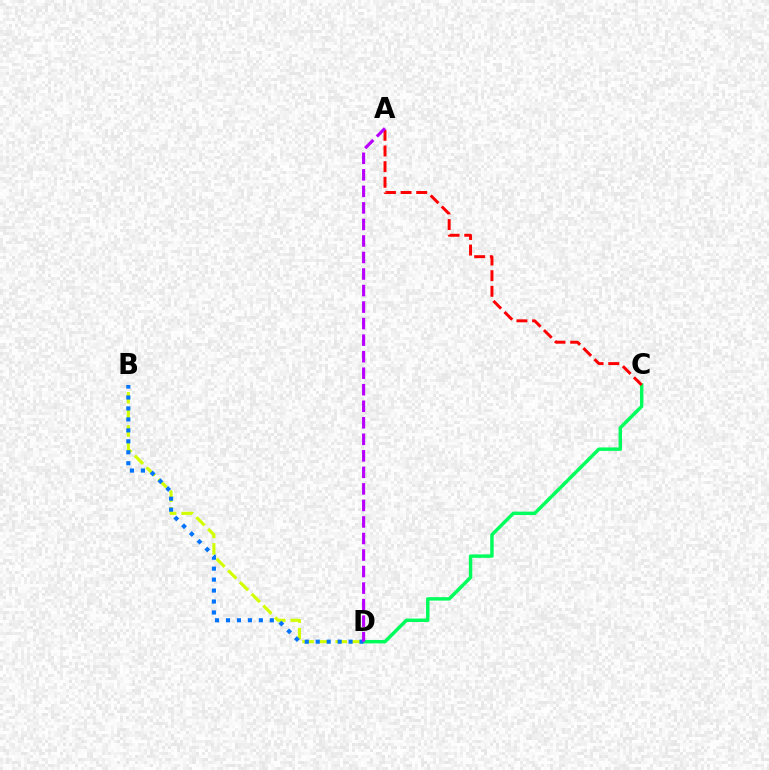{('C', 'D'): [{'color': '#00ff5c', 'line_style': 'solid', 'thickness': 2.48}], ('B', 'D'): [{'color': '#d1ff00', 'line_style': 'dashed', 'thickness': 2.25}, {'color': '#0074ff', 'line_style': 'dotted', 'thickness': 2.98}], ('A', 'C'): [{'color': '#ff0000', 'line_style': 'dashed', 'thickness': 2.13}], ('A', 'D'): [{'color': '#b900ff', 'line_style': 'dashed', 'thickness': 2.25}]}